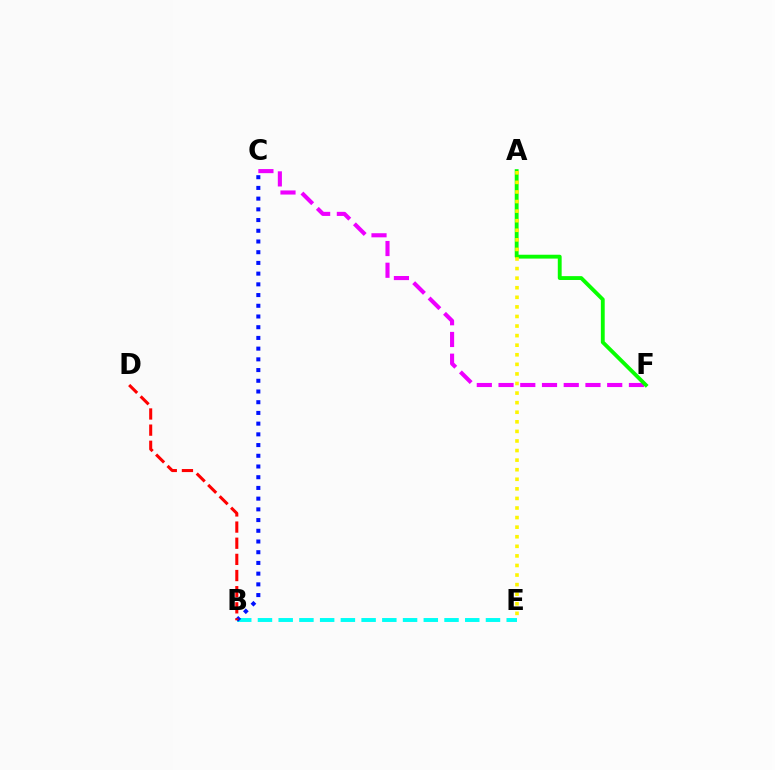{('B', 'E'): [{'color': '#00fff6', 'line_style': 'dashed', 'thickness': 2.82}], ('B', 'C'): [{'color': '#0010ff', 'line_style': 'dotted', 'thickness': 2.91}], ('C', 'F'): [{'color': '#ee00ff', 'line_style': 'dashed', 'thickness': 2.95}], ('B', 'D'): [{'color': '#ff0000', 'line_style': 'dashed', 'thickness': 2.19}], ('A', 'F'): [{'color': '#08ff00', 'line_style': 'solid', 'thickness': 2.78}], ('A', 'E'): [{'color': '#fcf500', 'line_style': 'dotted', 'thickness': 2.6}]}